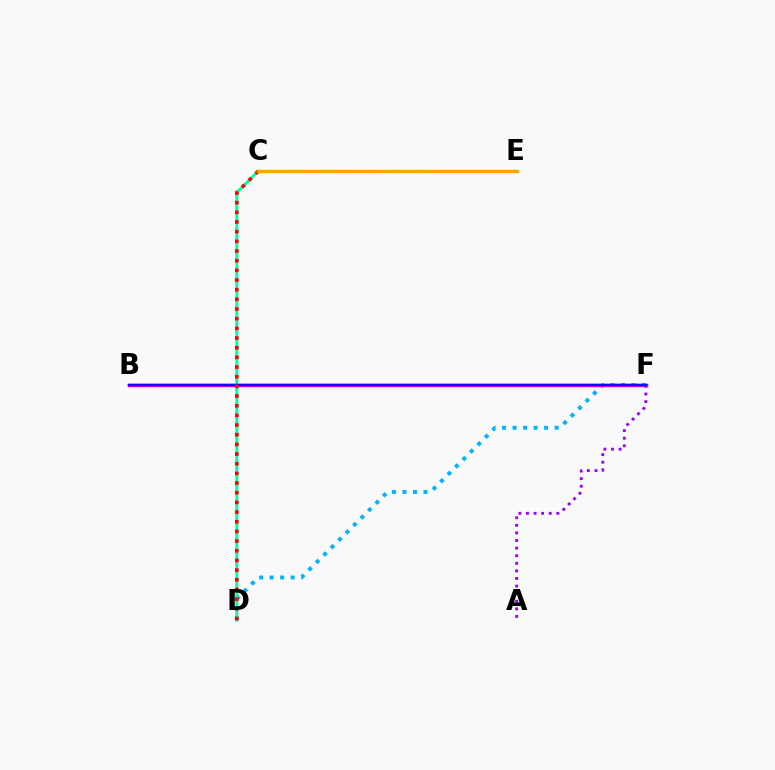{('D', 'F'): [{'color': '#00b5ff', 'line_style': 'dotted', 'thickness': 2.85}], ('B', 'F'): [{'color': '#08ff00', 'line_style': 'dashed', 'thickness': 1.9}, {'color': '#ff00bd', 'line_style': 'solid', 'thickness': 2.49}, {'color': '#0010ff', 'line_style': 'solid', 'thickness': 1.77}], ('C', 'D'): [{'color': '#00ff9d', 'line_style': 'solid', 'thickness': 2.1}, {'color': '#ff0000', 'line_style': 'dotted', 'thickness': 2.63}], ('C', 'E'): [{'color': '#b3ff00', 'line_style': 'dashed', 'thickness': 1.59}, {'color': '#ffa500', 'line_style': 'solid', 'thickness': 2.38}], ('A', 'F'): [{'color': '#9b00ff', 'line_style': 'dotted', 'thickness': 2.06}]}